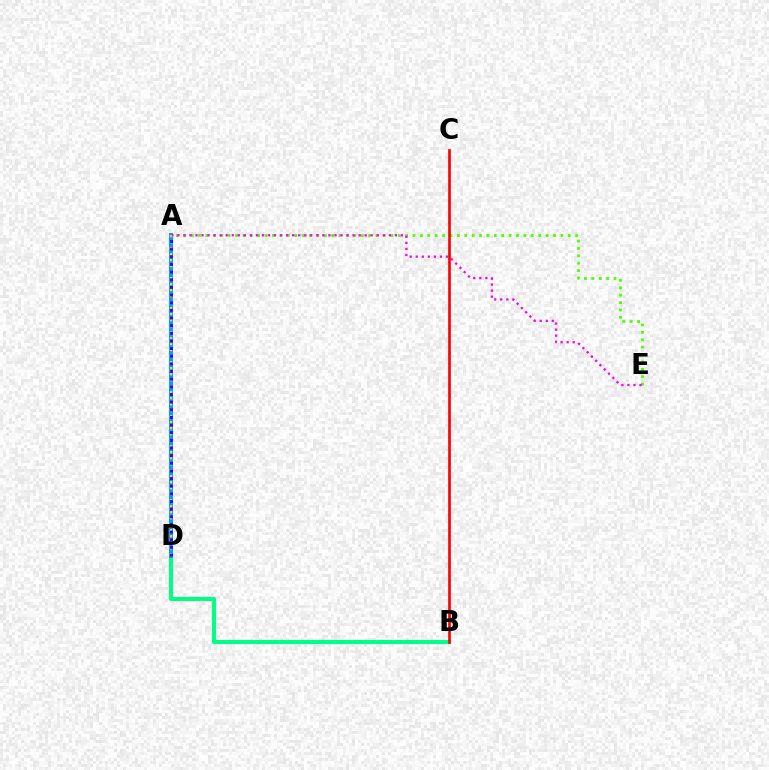{('A', 'E'): [{'color': '#4fff00', 'line_style': 'dotted', 'thickness': 2.01}, {'color': '#ff00ed', 'line_style': 'dotted', 'thickness': 1.64}], ('B', 'D'): [{'color': '#00ff86', 'line_style': 'solid', 'thickness': 2.93}], ('A', 'D'): [{'color': '#009eff', 'line_style': 'solid', 'thickness': 2.87}, {'color': '#ffd500', 'line_style': 'dotted', 'thickness': 1.63}, {'color': '#3700ff', 'line_style': 'dotted', 'thickness': 2.08}], ('B', 'C'): [{'color': '#ff0000', 'line_style': 'solid', 'thickness': 1.92}]}